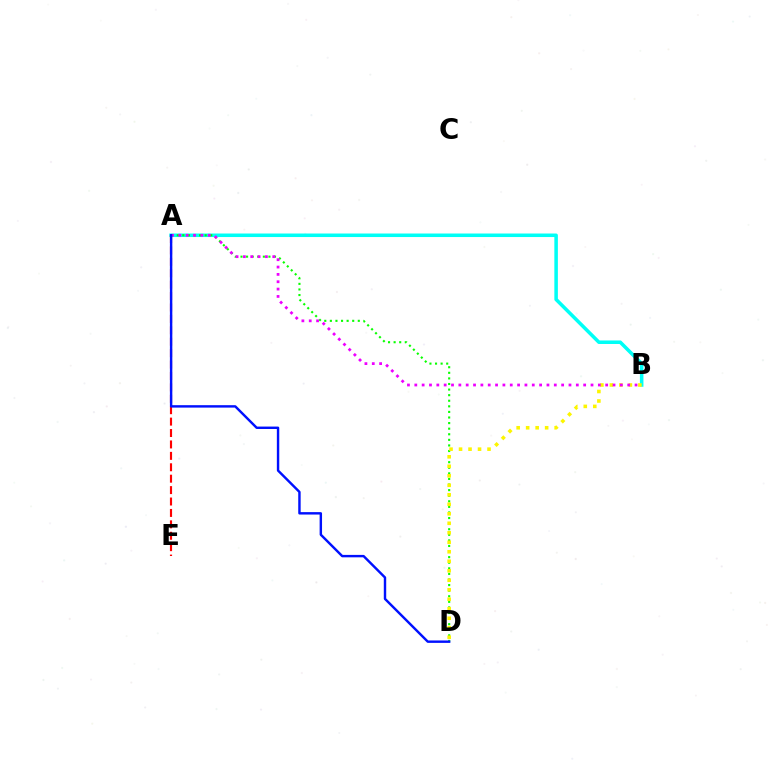{('A', 'B'): [{'color': '#00fff6', 'line_style': 'solid', 'thickness': 2.54}, {'color': '#ee00ff', 'line_style': 'dotted', 'thickness': 1.99}], ('A', 'D'): [{'color': '#08ff00', 'line_style': 'dotted', 'thickness': 1.52}, {'color': '#0010ff', 'line_style': 'solid', 'thickness': 1.74}], ('A', 'E'): [{'color': '#ff0000', 'line_style': 'dashed', 'thickness': 1.55}], ('B', 'D'): [{'color': '#fcf500', 'line_style': 'dotted', 'thickness': 2.58}]}